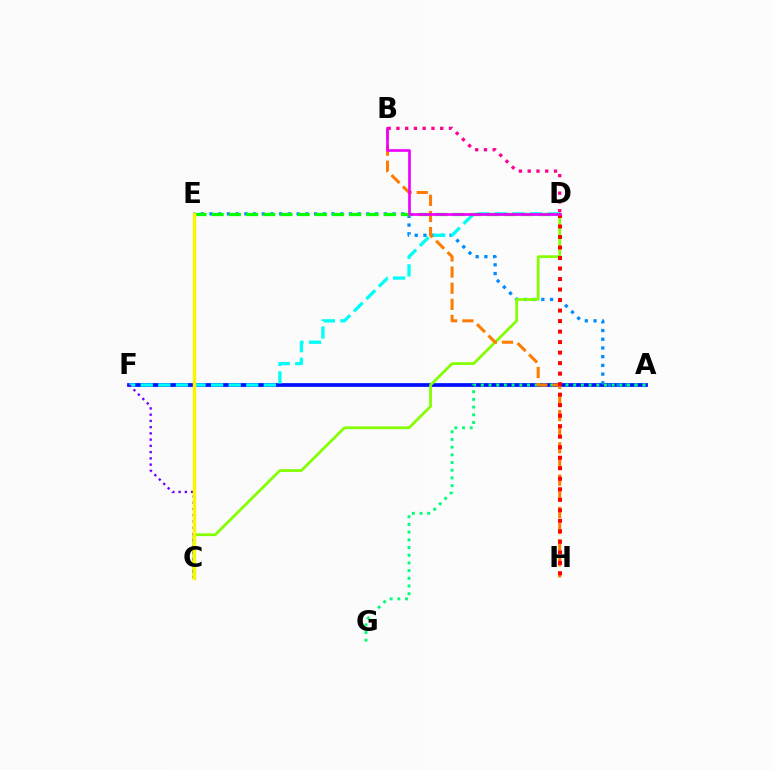{('A', 'F'): [{'color': '#0010ff', 'line_style': 'solid', 'thickness': 2.69}], ('B', 'D'): [{'color': '#ff0094', 'line_style': 'dotted', 'thickness': 2.38}, {'color': '#ee00ff', 'line_style': 'solid', 'thickness': 1.93}], ('A', 'E'): [{'color': '#008cff', 'line_style': 'dotted', 'thickness': 2.37}], ('C', 'D'): [{'color': '#84ff00', 'line_style': 'solid', 'thickness': 1.99}], ('D', 'F'): [{'color': '#00fff6', 'line_style': 'dashed', 'thickness': 2.39}], ('A', 'G'): [{'color': '#00ff74', 'line_style': 'dotted', 'thickness': 2.09}], ('D', 'E'): [{'color': '#08ff00', 'line_style': 'dashed', 'thickness': 2.34}], ('B', 'H'): [{'color': '#ff7c00', 'line_style': 'dashed', 'thickness': 2.19}], ('C', 'F'): [{'color': '#7200ff', 'line_style': 'dotted', 'thickness': 1.7}], ('D', 'H'): [{'color': '#ff0000', 'line_style': 'dotted', 'thickness': 2.86}], ('C', 'E'): [{'color': '#fcf500', 'line_style': 'solid', 'thickness': 2.46}]}